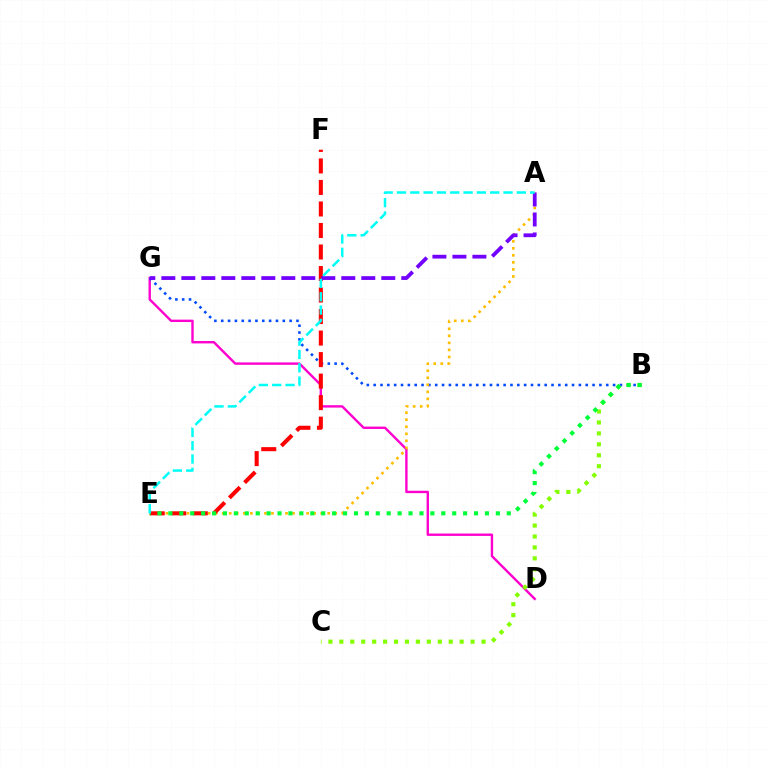{('D', 'G'): [{'color': '#ff00cf', 'line_style': 'solid', 'thickness': 1.72}], ('B', 'G'): [{'color': '#004bff', 'line_style': 'dotted', 'thickness': 1.86}], ('A', 'E'): [{'color': '#ffbd00', 'line_style': 'dotted', 'thickness': 1.91}, {'color': '#00fff6', 'line_style': 'dashed', 'thickness': 1.81}], ('E', 'F'): [{'color': '#ff0000', 'line_style': 'dashed', 'thickness': 2.92}], ('B', 'C'): [{'color': '#84ff00', 'line_style': 'dotted', 'thickness': 2.97}], ('A', 'G'): [{'color': '#7200ff', 'line_style': 'dashed', 'thickness': 2.72}], ('B', 'E'): [{'color': '#00ff39', 'line_style': 'dotted', 'thickness': 2.97}]}